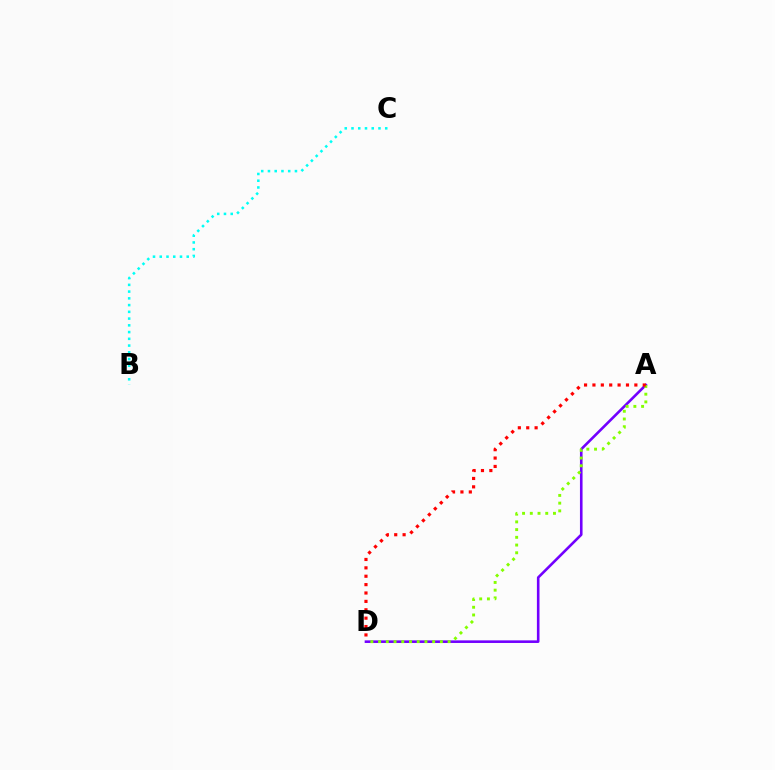{('A', 'D'): [{'color': '#7200ff', 'line_style': 'solid', 'thickness': 1.87}, {'color': '#84ff00', 'line_style': 'dotted', 'thickness': 2.1}, {'color': '#ff0000', 'line_style': 'dotted', 'thickness': 2.28}], ('B', 'C'): [{'color': '#00fff6', 'line_style': 'dotted', 'thickness': 1.83}]}